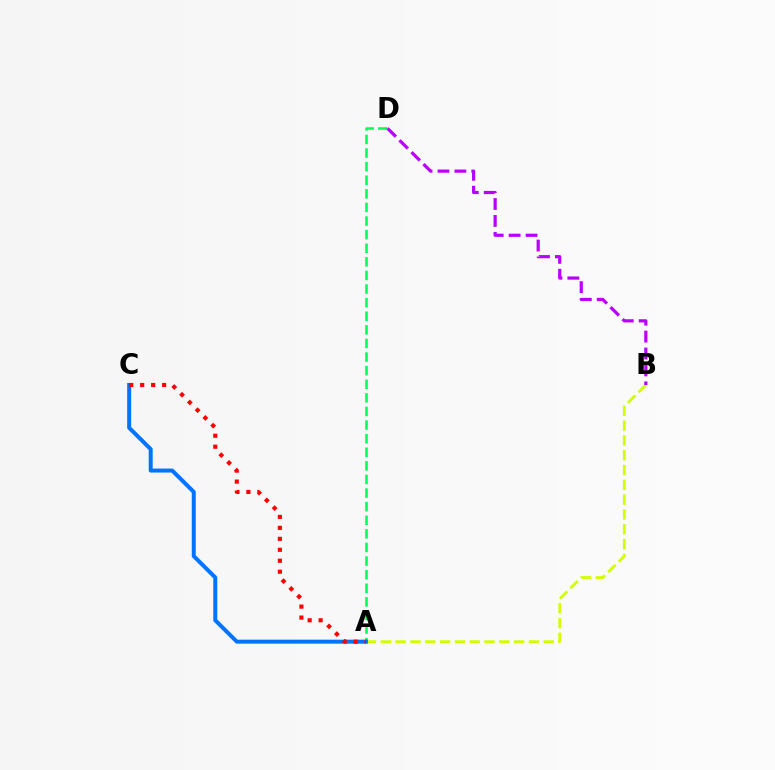{('A', 'D'): [{'color': '#00ff5c', 'line_style': 'dashed', 'thickness': 1.85}], ('A', 'B'): [{'color': '#d1ff00', 'line_style': 'dashed', 'thickness': 2.01}], ('A', 'C'): [{'color': '#0074ff', 'line_style': 'solid', 'thickness': 2.87}, {'color': '#ff0000', 'line_style': 'dotted', 'thickness': 2.98}], ('B', 'D'): [{'color': '#b900ff', 'line_style': 'dashed', 'thickness': 2.3}]}